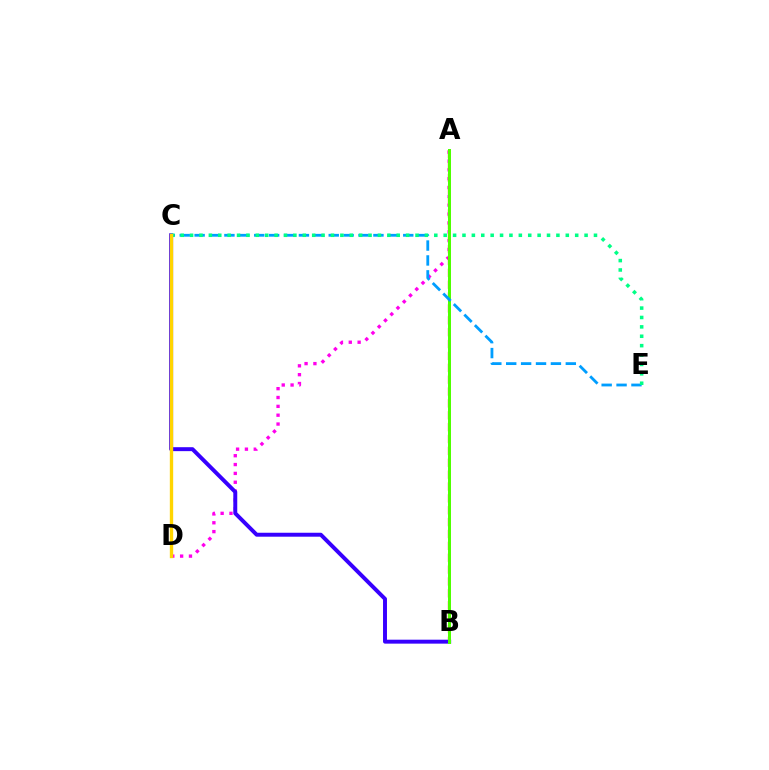{('A', 'D'): [{'color': '#ff00ed', 'line_style': 'dotted', 'thickness': 2.4}], ('A', 'B'): [{'color': '#ff0000', 'line_style': 'dashed', 'thickness': 1.61}, {'color': '#4fff00', 'line_style': 'solid', 'thickness': 2.16}], ('B', 'C'): [{'color': '#3700ff', 'line_style': 'solid', 'thickness': 2.84}], ('C', 'E'): [{'color': '#009eff', 'line_style': 'dashed', 'thickness': 2.02}, {'color': '#00ff86', 'line_style': 'dotted', 'thickness': 2.55}], ('C', 'D'): [{'color': '#ffd500', 'line_style': 'solid', 'thickness': 2.41}]}